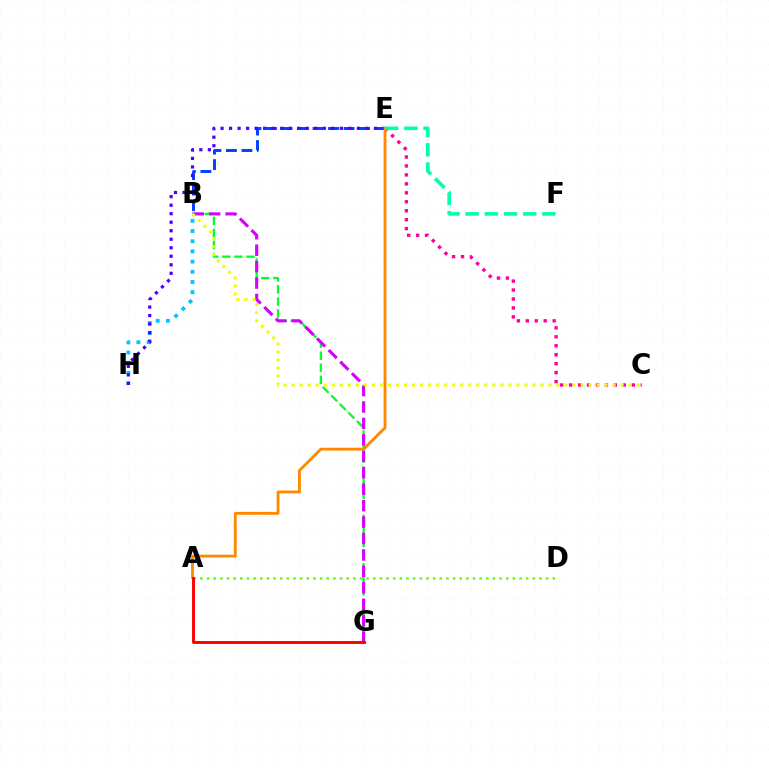{('B', 'E'): [{'color': '#003fff', 'line_style': 'dashed', 'thickness': 2.11}], ('B', 'H'): [{'color': '#00c7ff', 'line_style': 'dotted', 'thickness': 2.77}], ('C', 'E'): [{'color': '#ff00a0', 'line_style': 'dotted', 'thickness': 2.43}], ('A', 'D'): [{'color': '#66ff00', 'line_style': 'dotted', 'thickness': 1.81}], ('B', 'G'): [{'color': '#00ff27', 'line_style': 'dashed', 'thickness': 1.64}, {'color': '#d600ff', 'line_style': 'dashed', 'thickness': 2.23}], ('E', 'H'): [{'color': '#4f00ff', 'line_style': 'dotted', 'thickness': 2.31}], ('B', 'C'): [{'color': '#eeff00', 'line_style': 'dotted', 'thickness': 2.18}], ('A', 'E'): [{'color': '#ff8800', 'line_style': 'solid', 'thickness': 2.05}], ('E', 'F'): [{'color': '#00ffaf', 'line_style': 'dashed', 'thickness': 2.61}], ('A', 'G'): [{'color': '#ff0000', 'line_style': 'solid', 'thickness': 2.1}]}